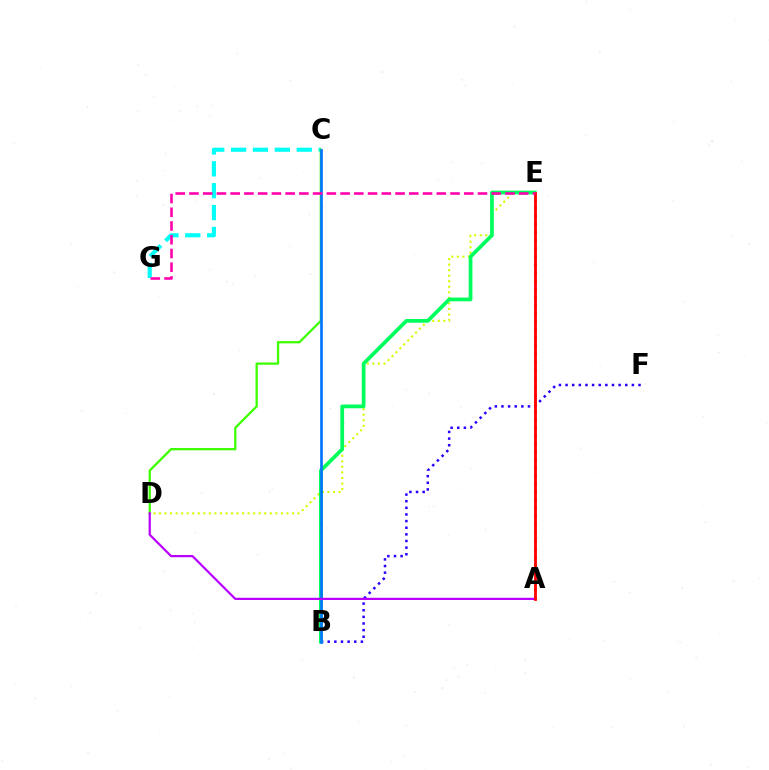{('B', 'F'): [{'color': '#2500ff', 'line_style': 'dotted', 'thickness': 1.8}], ('C', 'G'): [{'color': '#00fff6', 'line_style': 'dashed', 'thickness': 2.97}], ('D', 'E'): [{'color': '#d1ff00', 'line_style': 'dotted', 'thickness': 1.51}], ('C', 'D'): [{'color': '#3dff00', 'line_style': 'solid', 'thickness': 1.65}], ('B', 'E'): [{'color': '#00ff5c', 'line_style': 'solid', 'thickness': 2.69}], ('A', 'E'): [{'color': '#ff9400', 'line_style': 'dotted', 'thickness': 2.21}, {'color': '#ff0000', 'line_style': 'solid', 'thickness': 2.01}], ('B', 'C'): [{'color': '#0074ff', 'line_style': 'solid', 'thickness': 1.93}], ('A', 'D'): [{'color': '#b900ff', 'line_style': 'solid', 'thickness': 1.6}], ('E', 'G'): [{'color': '#ff00ac', 'line_style': 'dashed', 'thickness': 1.87}]}